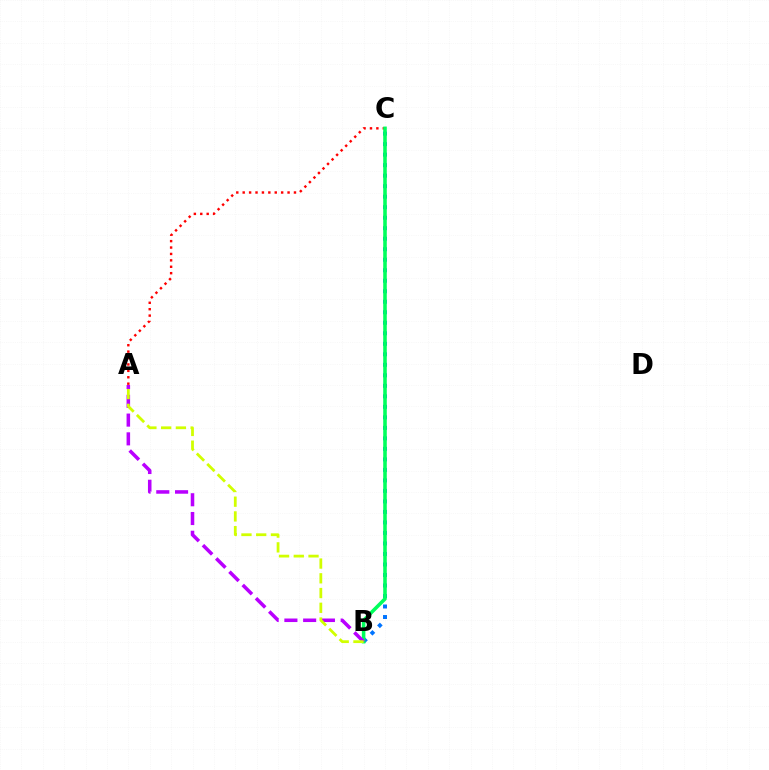{('B', 'C'): [{'color': '#0074ff', 'line_style': 'dotted', 'thickness': 2.86}, {'color': '#00ff5c', 'line_style': 'solid', 'thickness': 2.56}], ('A', 'C'): [{'color': '#ff0000', 'line_style': 'dotted', 'thickness': 1.74}], ('A', 'B'): [{'color': '#b900ff', 'line_style': 'dashed', 'thickness': 2.55}, {'color': '#d1ff00', 'line_style': 'dashed', 'thickness': 2.0}]}